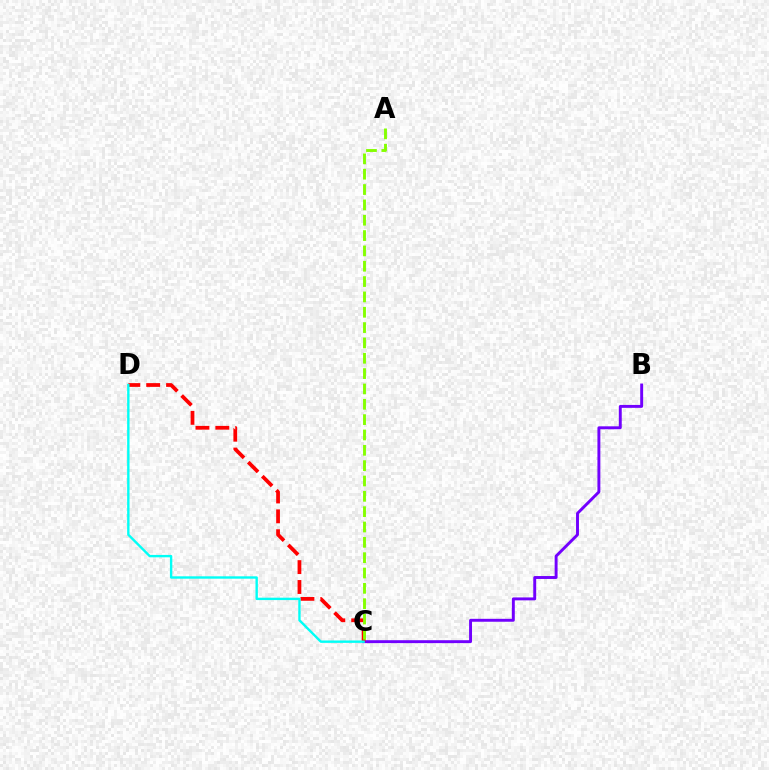{('B', 'C'): [{'color': '#7200ff', 'line_style': 'solid', 'thickness': 2.1}], ('C', 'D'): [{'color': '#ff0000', 'line_style': 'dashed', 'thickness': 2.7}, {'color': '#00fff6', 'line_style': 'solid', 'thickness': 1.72}], ('A', 'C'): [{'color': '#84ff00', 'line_style': 'dashed', 'thickness': 2.08}]}